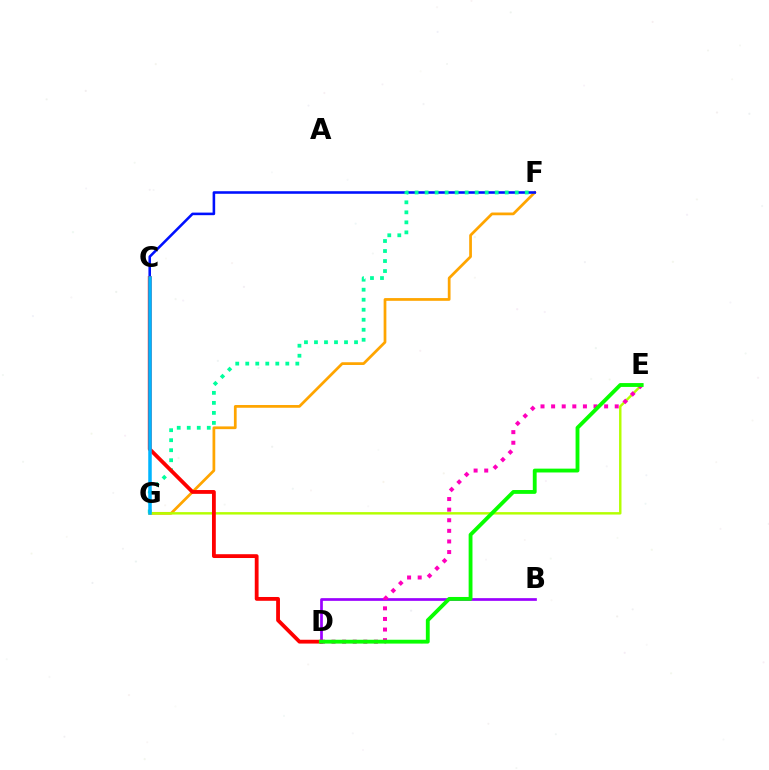{('F', 'G'): [{'color': '#ffa500', 'line_style': 'solid', 'thickness': 1.97}, {'color': '#00ff9d', 'line_style': 'dotted', 'thickness': 2.72}], ('C', 'F'): [{'color': '#0010ff', 'line_style': 'solid', 'thickness': 1.85}], ('E', 'G'): [{'color': '#b3ff00', 'line_style': 'solid', 'thickness': 1.75}], ('B', 'D'): [{'color': '#9b00ff', 'line_style': 'solid', 'thickness': 1.95}], ('C', 'D'): [{'color': '#ff0000', 'line_style': 'solid', 'thickness': 2.74}], ('D', 'E'): [{'color': '#ff00bd', 'line_style': 'dotted', 'thickness': 2.88}, {'color': '#08ff00', 'line_style': 'solid', 'thickness': 2.77}], ('C', 'G'): [{'color': '#00b5ff', 'line_style': 'solid', 'thickness': 2.53}]}